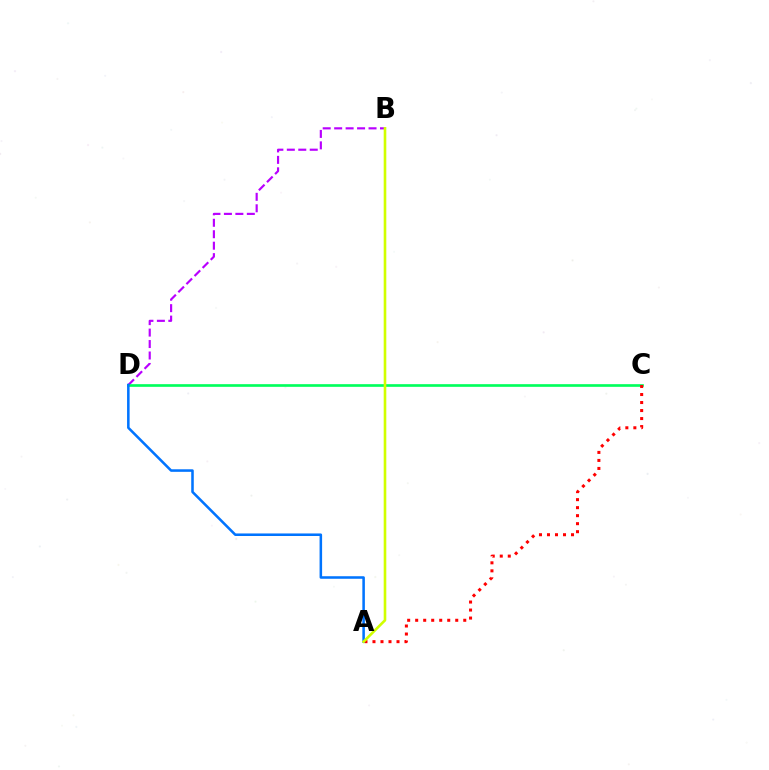{('B', 'D'): [{'color': '#b900ff', 'line_style': 'dashed', 'thickness': 1.56}], ('C', 'D'): [{'color': '#00ff5c', 'line_style': 'solid', 'thickness': 1.92}], ('A', 'C'): [{'color': '#ff0000', 'line_style': 'dotted', 'thickness': 2.18}], ('A', 'D'): [{'color': '#0074ff', 'line_style': 'solid', 'thickness': 1.83}], ('A', 'B'): [{'color': '#d1ff00', 'line_style': 'solid', 'thickness': 1.88}]}